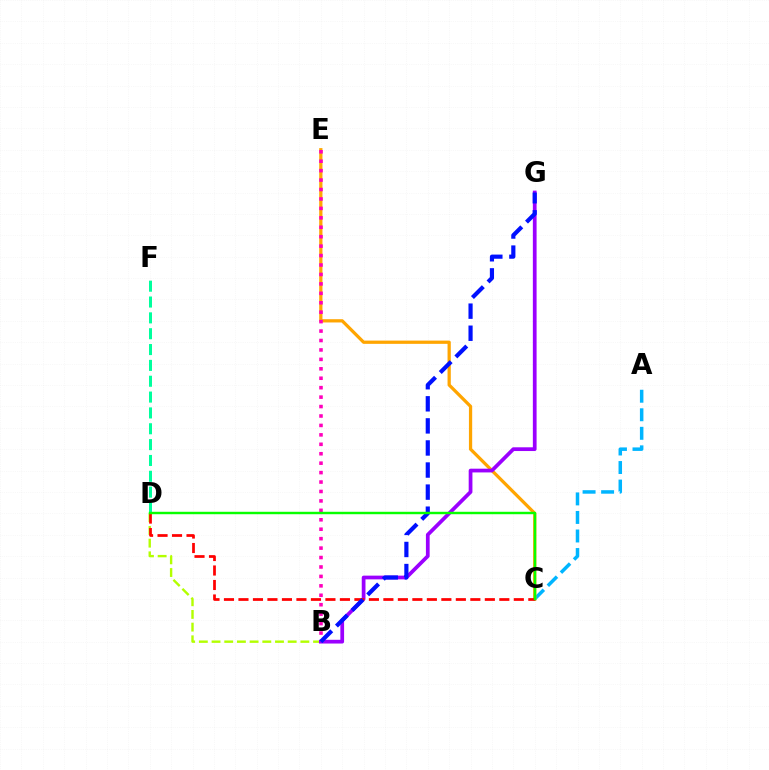{('A', 'C'): [{'color': '#00b5ff', 'line_style': 'dashed', 'thickness': 2.52}], ('C', 'E'): [{'color': '#ffa500', 'line_style': 'solid', 'thickness': 2.34}], ('B', 'D'): [{'color': '#b3ff00', 'line_style': 'dashed', 'thickness': 1.72}], ('D', 'F'): [{'color': '#00ff9d', 'line_style': 'dashed', 'thickness': 2.15}], ('B', 'E'): [{'color': '#ff00bd', 'line_style': 'dotted', 'thickness': 2.56}], ('B', 'G'): [{'color': '#9b00ff', 'line_style': 'solid', 'thickness': 2.69}, {'color': '#0010ff', 'line_style': 'dashed', 'thickness': 3.0}], ('C', 'D'): [{'color': '#ff0000', 'line_style': 'dashed', 'thickness': 1.97}, {'color': '#08ff00', 'line_style': 'solid', 'thickness': 1.75}]}